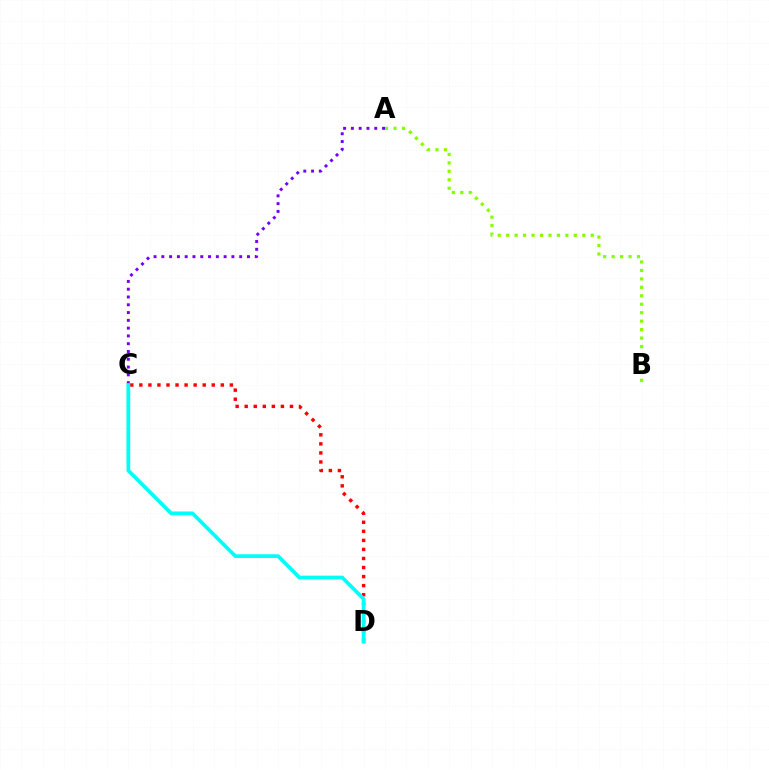{('C', 'D'): [{'color': '#ff0000', 'line_style': 'dotted', 'thickness': 2.46}, {'color': '#00fff6', 'line_style': 'solid', 'thickness': 2.68}], ('A', 'C'): [{'color': '#7200ff', 'line_style': 'dotted', 'thickness': 2.12}], ('A', 'B'): [{'color': '#84ff00', 'line_style': 'dotted', 'thickness': 2.3}]}